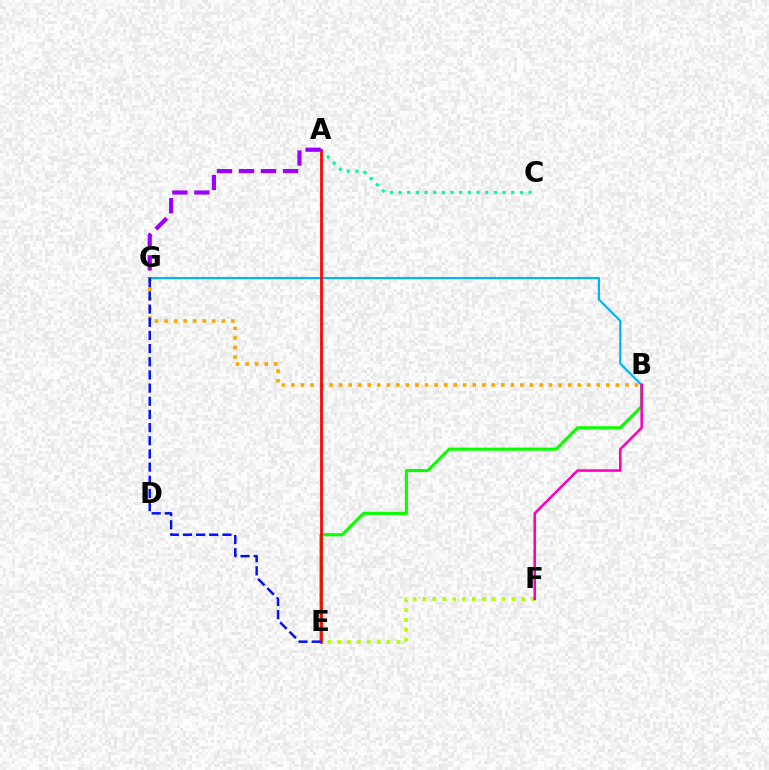{('A', 'C'): [{'color': '#00ff9d', 'line_style': 'dotted', 'thickness': 2.35}], ('E', 'F'): [{'color': '#b3ff00', 'line_style': 'dotted', 'thickness': 2.68}], ('B', 'G'): [{'color': '#ffa500', 'line_style': 'dotted', 'thickness': 2.59}, {'color': '#00b5ff', 'line_style': 'solid', 'thickness': 1.59}], ('B', 'E'): [{'color': '#08ff00', 'line_style': 'solid', 'thickness': 2.23}], ('A', 'E'): [{'color': '#ff0000', 'line_style': 'solid', 'thickness': 1.96}], ('E', 'G'): [{'color': '#0010ff', 'line_style': 'dashed', 'thickness': 1.79}], ('B', 'F'): [{'color': '#ff00bd', 'line_style': 'solid', 'thickness': 1.84}], ('A', 'G'): [{'color': '#9b00ff', 'line_style': 'dashed', 'thickness': 2.99}]}